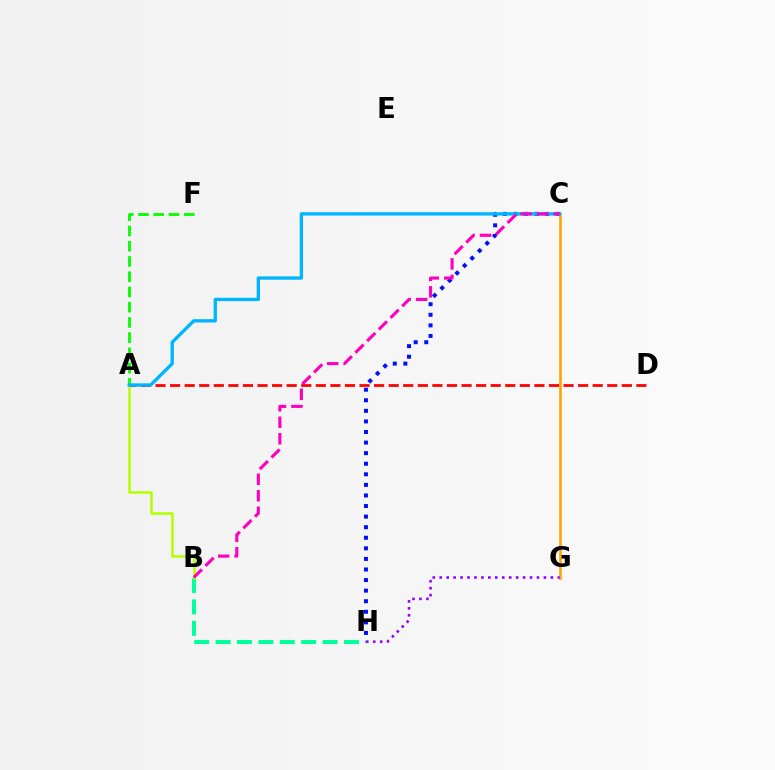{('C', 'H'): [{'color': '#0010ff', 'line_style': 'dotted', 'thickness': 2.87}], ('C', 'G'): [{'color': '#ffa500', 'line_style': 'solid', 'thickness': 1.88}], ('A', 'D'): [{'color': '#ff0000', 'line_style': 'dashed', 'thickness': 1.98}], ('B', 'H'): [{'color': '#00ff9d', 'line_style': 'dashed', 'thickness': 2.91}], ('A', 'F'): [{'color': '#08ff00', 'line_style': 'dashed', 'thickness': 2.07}], ('A', 'B'): [{'color': '#b3ff00', 'line_style': 'solid', 'thickness': 1.81}], ('G', 'H'): [{'color': '#9b00ff', 'line_style': 'dotted', 'thickness': 1.89}], ('A', 'C'): [{'color': '#00b5ff', 'line_style': 'solid', 'thickness': 2.4}], ('B', 'C'): [{'color': '#ff00bd', 'line_style': 'dashed', 'thickness': 2.24}]}